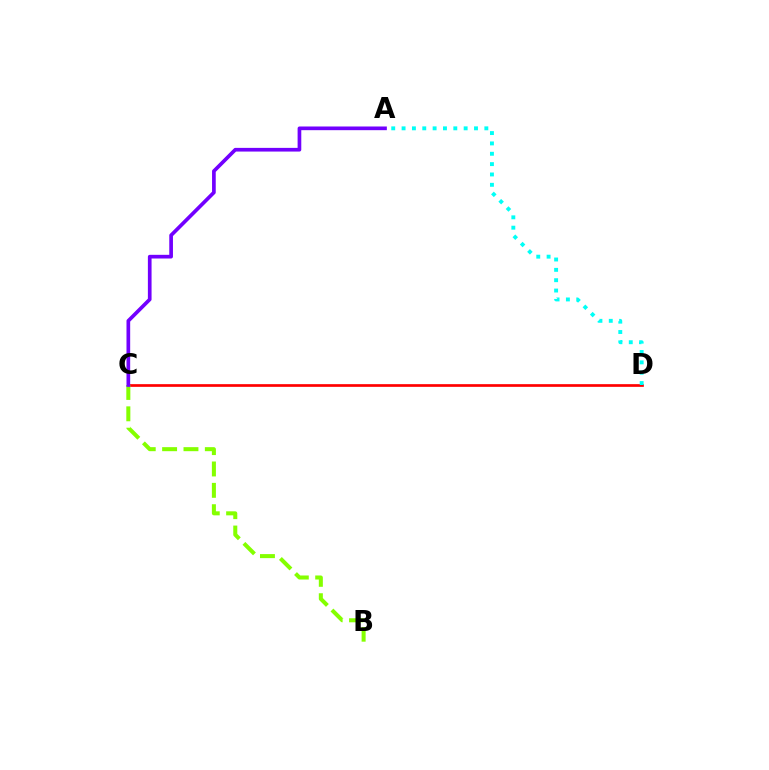{('C', 'D'): [{'color': '#ff0000', 'line_style': 'solid', 'thickness': 1.94}], ('B', 'C'): [{'color': '#84ff00', 'line_style': 'dashed', 'thickness': 2.9}], ('A', 'C'): [{'color': '#7200ff', 'line_style': 'solid', 'thickness': 2.65}], ('A', 'D'): [{'color': '#00fff6', 'line_style': 'dotted', 'thickness': 2.81}]}